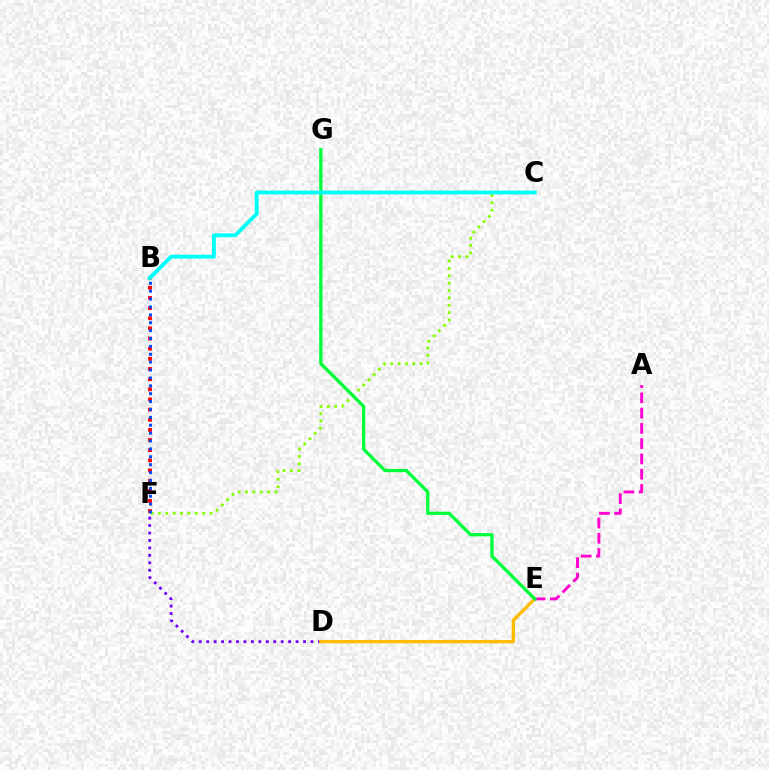{('C', 'F'): [{'color': '#84ff00', 'line_style': 'dotted', 'thickness': 2.0}], ('D', 'F'): [{'color': '#7200ff', 'line_style': 'dotted', 'thickness': 2.02}], ('D', 'E'): [{'color': '#ffbd00', 'line_style': 'solid', 'thickness': 2.38}], ('A', 'E'): [{'color': '#ff00cf', 'line_style': 'dashed', 'thickness': 2.07}], ('E', 'G'): [{'color': '#00ff39', 'line_style': 'solid', 'thickness': 2.36}], ('B', 'F'): [{'color': '#ff0000', 'line_style': 'dotted', 'thickness': 2.76}, {'color': '#004bff', 'line_style': 'dotted', 'thickness': 2.14}], ('B', 'C'): [{'color': '#00fff6', 'line_style': 'solid', 'thickness': 2.77}]}